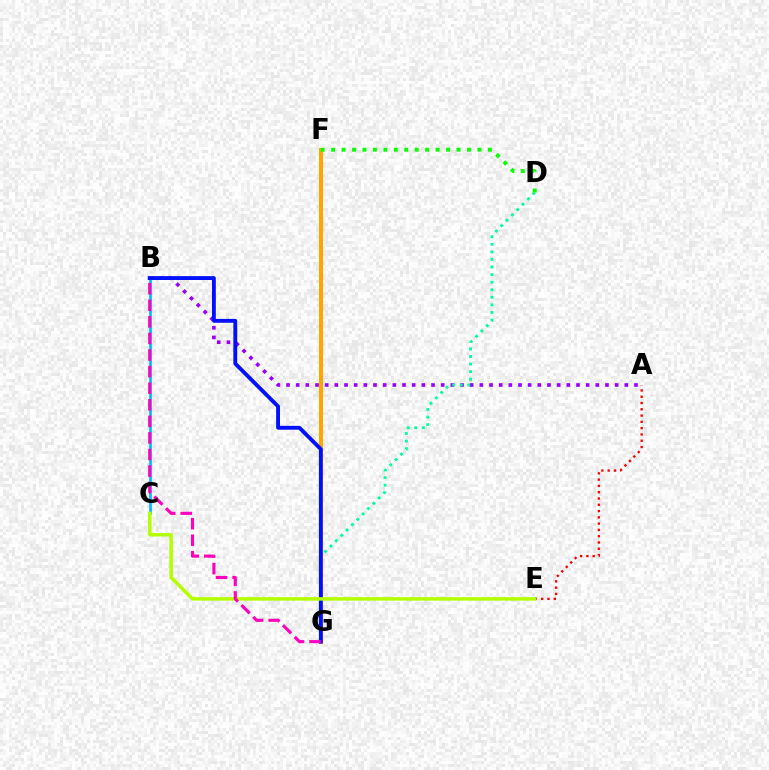{('B', 'C'): [{'color': '#00b5ff', 'line_style': 'solid', 'thickness': 1.88}], ('A', 'B'): [{'color': '#9b00ff', 'line_style': 'dotted', 'thickness': 2.63}], ('F', 'G'): [{'color': '#ffa500', 'line_style': 'solid', 'thickness': 2.91}], ('D', 'G'): [{'color': '#00ff9d', 'line_style': 'dotted', 'thickness': 2.06}], ('A', 'E'): [{'color': '#ff0000', 'line_style': 'dotted', 'thickness': 1.71}], ('B', 'G'): [{'color': '#0010ff', 'line_style': 'solid', 'thickness': 2.78}, {'color': '#ff00bd', 'line_style': 'dashed', 'thickness': 2.25}], ('C', 'E'): [{'color': '#b3ff00', 'line_style': 'solid', 'thickness': 2.52}], ('D', 'F'): [{'color': '#08ff00', 'line_style': 'dotted', 'thickness': 2.84}]}